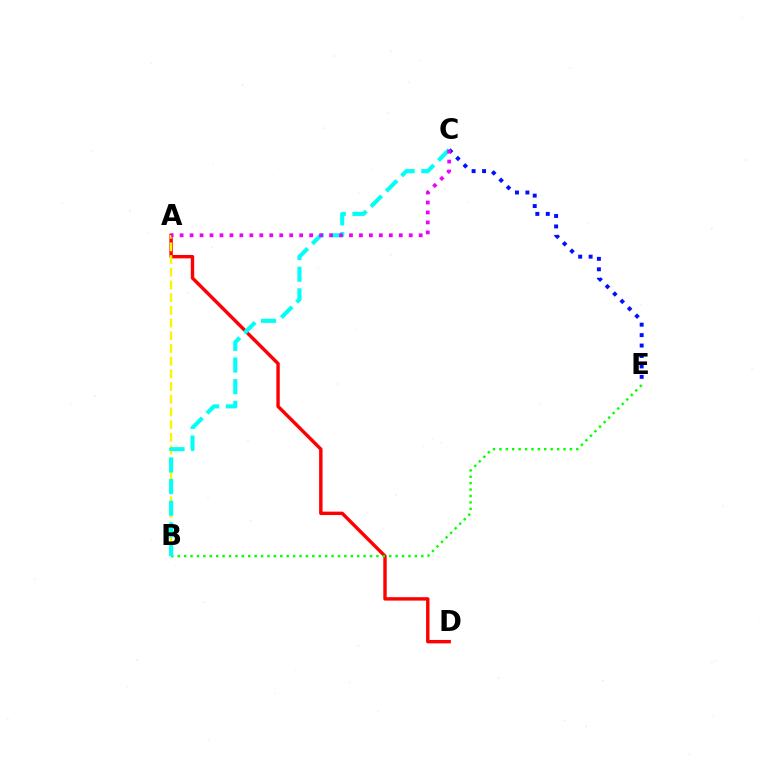{('A', 'D'): [{'color': '#ff0000', 'line_style': 'solid', 'thickness': 2.46}], ('C', 'E'): [{'color': '#0010ff', 'line_style': 'dotted', 'thickness': 2.84}], ('B', 'E'): [{'color': '#08ff00', 'line_style': 'dotted', 'thickness': 1.74}], ('A', 'B'): [{'color': '#fcf500', 'line_style': 'dashed', 'thickness': 1.72}], ('B', 'C'): [{'color': '#00fff6', 'line_style': 'dashed', 'thickness': 2.94}], ('A', 'C'): [{'color': '#ee00ff', 'line_style': 'dotted', 'thickness': 2.71}]}